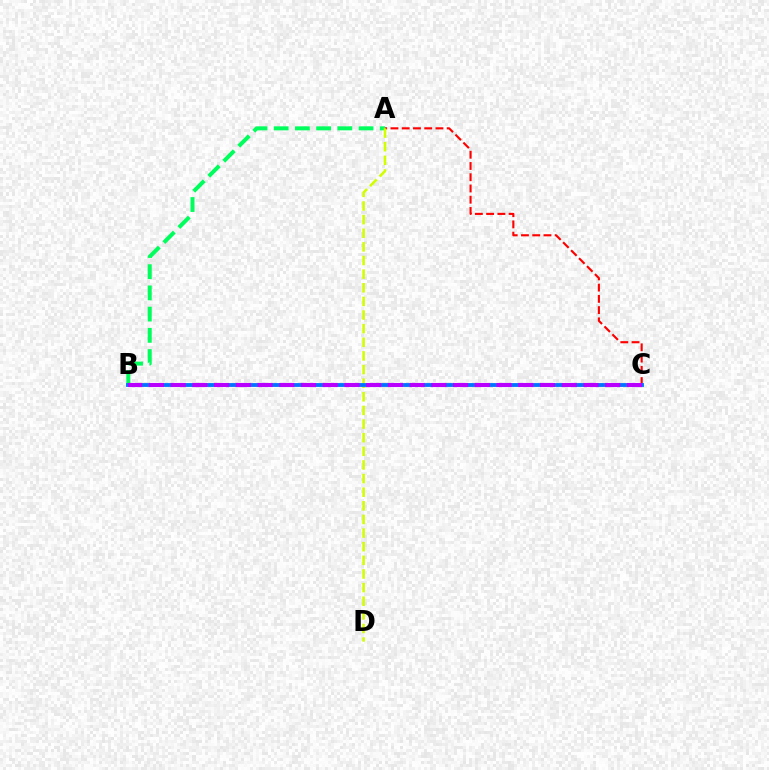{('A', 'C'): [{'color': '#ff0000', 'line_style': 'dashed', 'thickness': 1.53}], ('A', 'B'): [{'color': '#00ff5c', 'line_style': 'dashed', 'thickness': 2.88}], ('A', 'D'): [{'color': '#d1ff00', 'line_style': 'dashed', 'thickness': 1.85}], ('B', 'C'): [{'color': '#0074ff', 'line_style': 'solid', 'thickness': 2.76}, {'color': '#b900ff', 'line_style': 'dashed', 'thickness': 2.95}]}